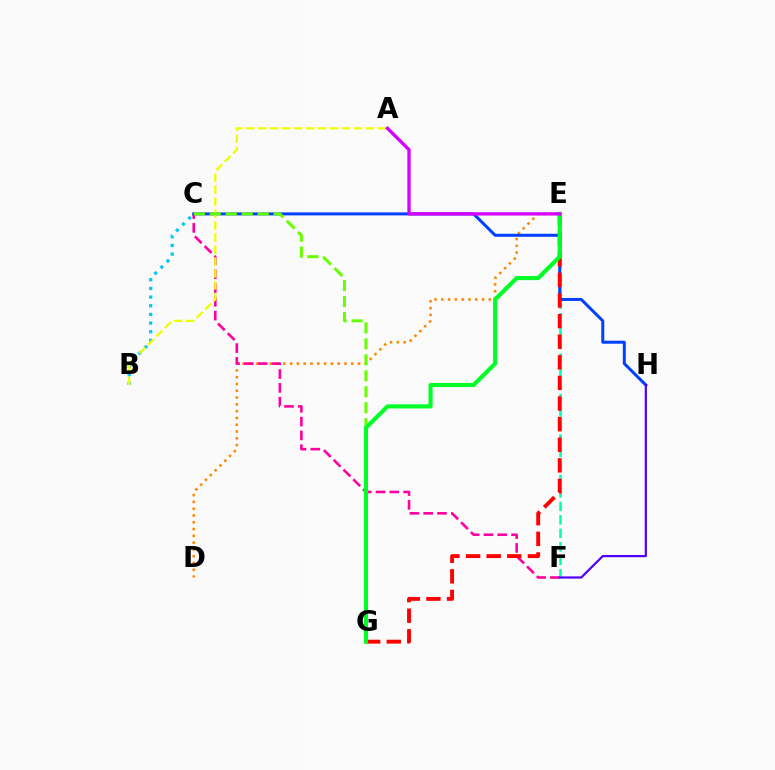{('D', 'E'): [{'color': '#ff8800', 'line_style': 'dotted', 'thickness': 1.85}], ('E', 'F'): [{'color': '#00ffaf', 'line_style': 'dashed', 'thickness': 1.83}], ('C', 'F'): [{'color': '#ff00a0', 'line_style': 'dashed', 'thickness': 1.88}], ('C', 'H'): [{'color': '#003fff', 'line_style': 'solid', 'thickness': 2.15}], ('B', 'C'): [{'color': '#00c7ff', 'line_style': 'dotted', 'thickness': 2.35}], ('E', 'G'): [{'color': '#ff0000', 'line_style': 'dashed', 'thickness': 2.8}, {'color': '#00ff27', 'line_style': 'solid', 'thickness': 2.97}], ('A', 'B'): [{'color': '#eeff00', 'line_style': 'dashed', 'thickness': 1.63}], ('C', 'G'): [{'color': '#66ff00', 'line_style': 'dashed', 'thickness': 2.17}], ('F', 'H'): [{'color': '#4f00ff', 'line_style': 'solid', 'thickness': 1.59}], ('A', 'E'): [{'color': '#d600ff', 'line_style': 'solid', 'thickness': 2.39}]}